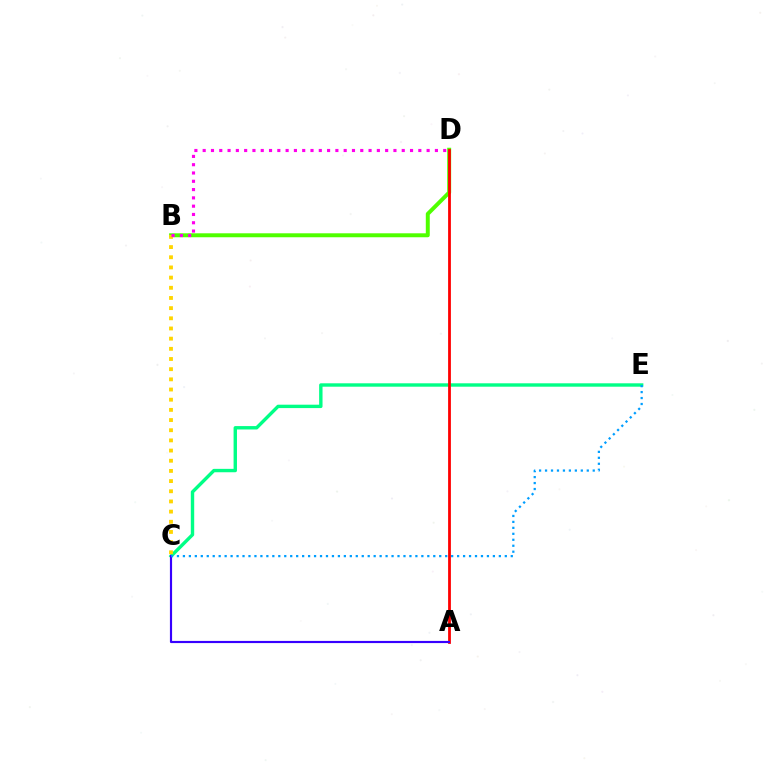{('B', 'D'): [{'color': '#4fff00', 'line_style': 'solid', 'thickness': 2.85}, {'color': '#ff00ed', 'line_style': 'dotted', 'thickness': 2.25}], ('C', 'E'): [{'color': '#00ff86', 'line_style': 'solid', 'thickness': 2.45}, {'color': '#009eff', 'line_style': 'dotted', 'thickness': 1.62}], ('B', 'C'): [{'color': '#ffd500', 'line_style': 'dotted', 'thickness': 2.76}], ('A', 'D'): [{'color': '#ff0000', 'line_style': 'solid', 'thickness': 2.01}], ('A', 'C'): [{'color': '#3700ff', 'line_style': 'solid', 'thickness': 1.56}]}